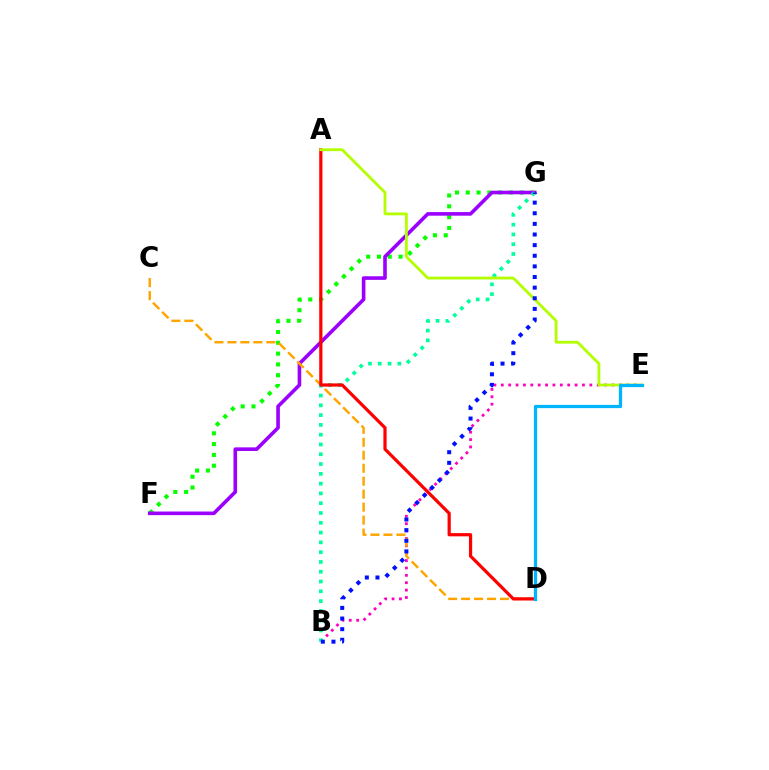{('B', 'E'): [{'color': '#ff00bd', 'line_style': 'dotted', 'thickness': 2.0}], ('F', 'G'): [{'color': '#08ff00', 'line_style': 'dotted', 'thickness': 2.93}, {'color': '#9b00ff', 'line_style': 'solid', 'thickness': 2.6}], ('C', 'D'): [{'color': '#ffa500', 'line_style': 'dashed', 'thickness': 1.76}], ('B', 'G'): [{'color': '#00ff9d', 'line_style': 'dotted', 'thickness': 2.66}, {'color': '#0010ff', 'line_style': 'dotted', 'thickness': 2.89}], ('A', 'D'): [{'color': '#ff0000', 'line_style': 'solid', 'thickness': 2.32}], ('A', 'E'): [{'color': '#b3ff00', 'line_style': 'solid', 'thickness': 2.01}], ('D', 'E'): [{'color': '#00b5ff', 'line_style': 'solid', 'thickness': 2.34}]}